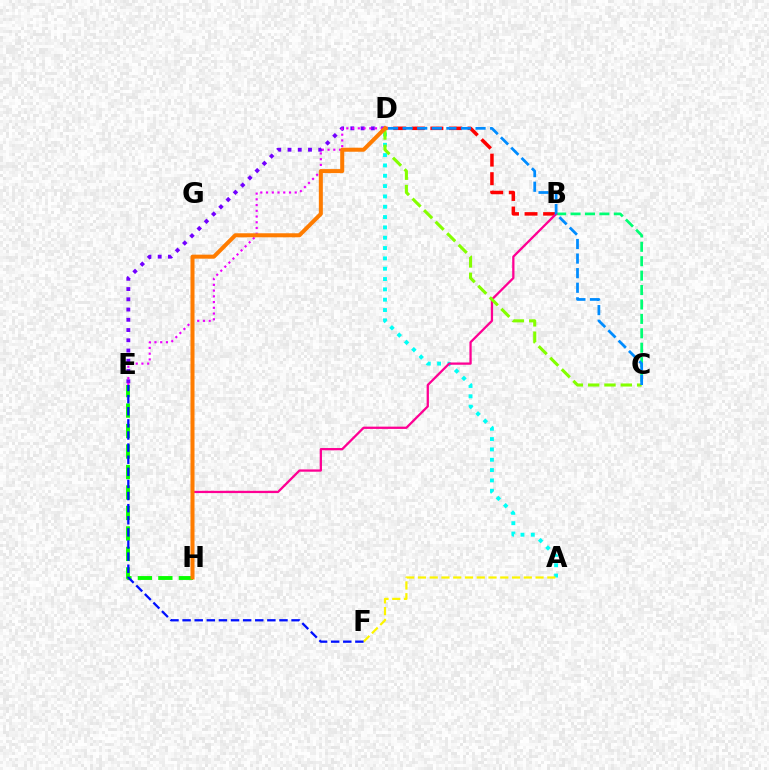{('A', 'D'): [{'color': '#00fff6', 'line_style': 'dotted', 'thickness': 2.81}], ('D', 'E'): [{'color': '#7200ff', 'line_style': 'dotted', 'thickness': 2.78}, {'color': '#ee00ff', 'line_style': 'dotted', 'thickness': 1.56}], ('E', 'H'): [{'color': '#08ff00', 'line_style': 'dashed', 'thickness': 2.78}], ('B', 'C'): [{'color': '#00ff74', 'line_style': 'dashed', 'thickness': 1.96}], ('B', 'D'): [{'color': '#ff0000', 'line_style': 'dashed', 'thickness': 2.52}], ('A', 'F'): [{'color': '#fcf500', 'line_style': 'dashed', 'thickness': 1.6}], ('B', 'H'): [{'color': '#ff0094', 'line_style': 'solid', 'thickness': 1.65}], ('C', 'D'): [{'color': '#84ff00', 'line_style': 'dashed', 'thickness': 2.22}, {'color': '#008cff', 'line_style': 'dashed', 'thickness': 1.98}], ('D', 'H'): [{'color': '#ff7c00', 'line_style': 'solid', 'thickness': 2.9}], ('E', 'F'): [{'color': '#0010ff', 'line_style': 'dashed', 'thickness': 1.65}]}